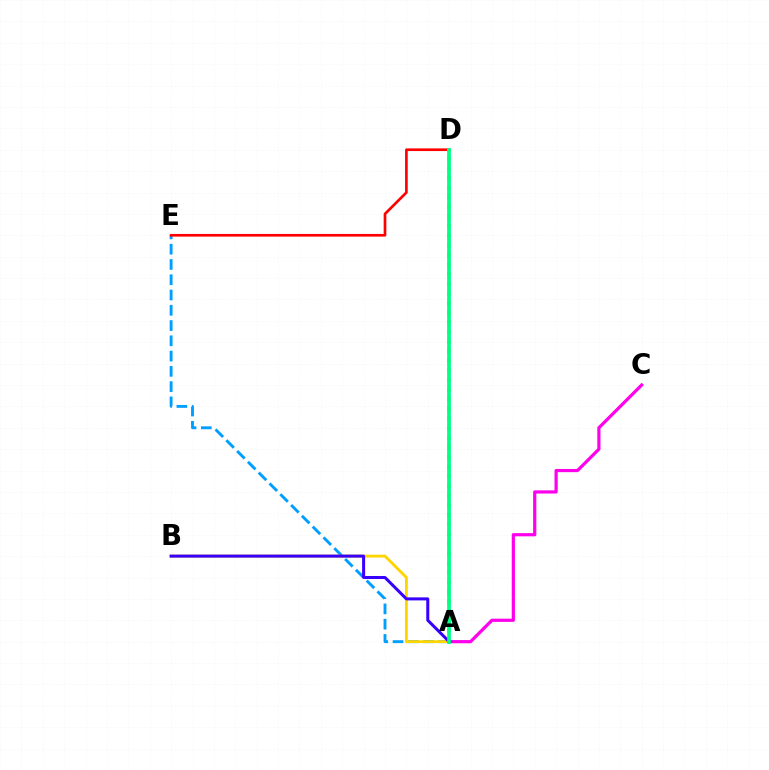{('A', 'E'): [{'color': '#009eff', 'line_style': 'dashed', 'thickness': 2.07}], ('A', 'B'): [{'color': '#ffd500', 'line_style': 'solid', 'thickness': 2.05}, {'color': '#3700ff', 'line_style': 'solid', 'thickness': 2.17}], ('A', 'D'): [{'color': '#4fff00', 'line_style': 'dotted', 'thickness': 2.62}, {'color': '#00ff86', 'line_style': 'solid', 'thickness': 2.7}], ('A', 'C'): [{'color': '#ff00ed', 'line_style': 'solid', 'thickness': 2.31}], ('D', 'E'): [{'color': '#ff0000', 'line_style': 'solid', 'thickness': 1.92}]}